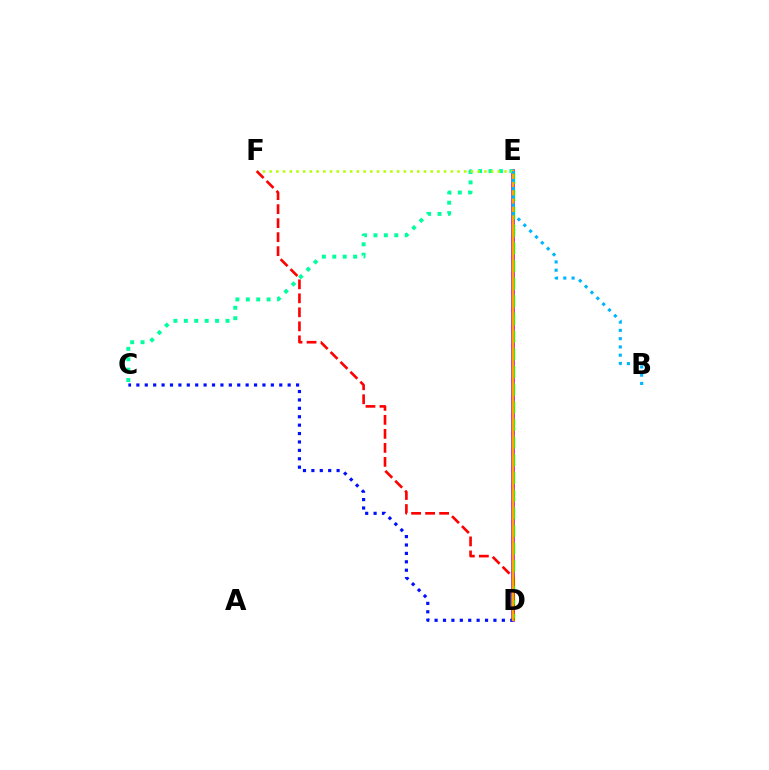{('D', 'E'): [{'color': '#9b00ff', 'line_style': 'solid', 'thickness': 2.62}, {'color': '#08ff00', 'line_style': 'dashed', 'thickness': 2.4}, {'color': '#ff00bd', 'line_style': 'dotted', 'thickness': 1.59}, {'color': '#ffa500', 'line_style': 'solid', 'thickness': 1.75}], ('C', 'D'): [{'color': '#0010ff', 'line_style': 'dotted', 'thickness': 2.28}], ('C', 'E'): [{'color': '#00ff9d', 'line_style': 'dotted', 'thickness': 2.83}], ('E', 'F'): [{'color': '#b3ff00', 'line_style': 'dotted', 'thickness': 1.82}], ('D', 'F'): [{'color': '#ff0000', 'line_style': 'dashed', 'thickness': 1.9}], ('B', 'E'): [{'color': '#00b5ff', 'line_style': 'dotted', 'thickness': 2.25}]}